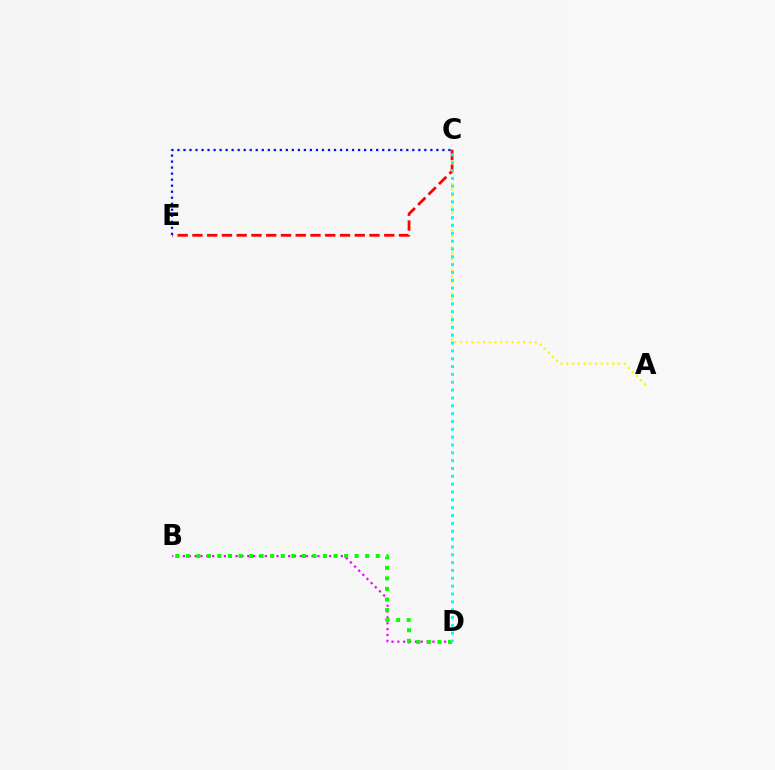{('B', 'D'): [{'color': '#ee00ff', 'line_style': 'dotted', 'thickness': 1.59}, {'color': '#08ff00', 'line_style': 'dotted', 'thickness': 2.87}], ('A', 'C'): [{'color': '#fcf500', 'line_style': 'dotted', 'thickness': 1.56}], ('C', 'E'): [{'color': '#ff0000', 'line_style': 'dashed', 'thickness': 2.0}, {'color': '#0010ff', 'line_style': 'dotted', 'thickness': 1.64}], ('C', 'D'): [{'color': '#00fff6', 'line_style': 'dotted', 'thickness': 2.13}]}